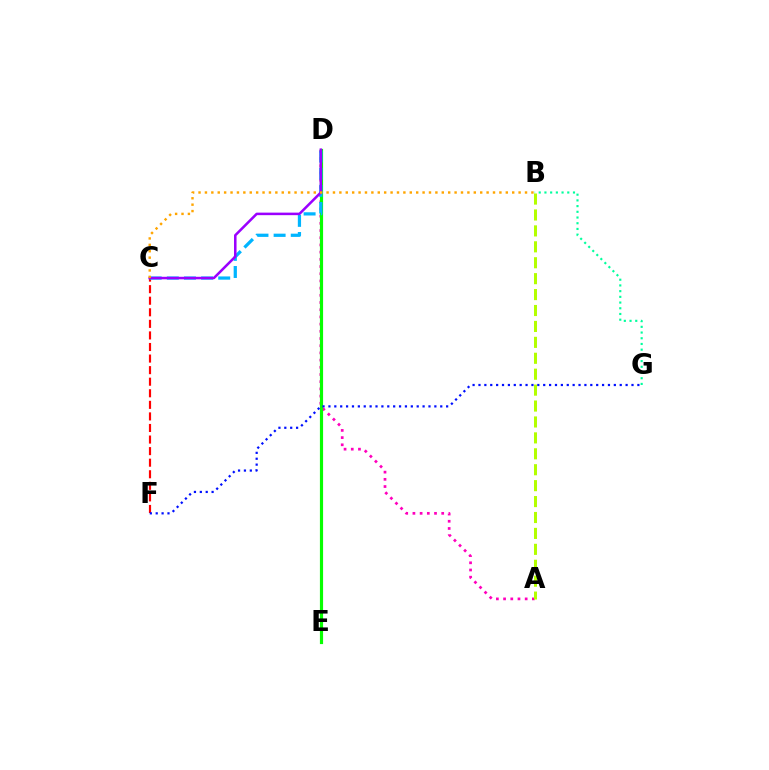{('B', 'G'): [{'color': '#00ff9d', 'line_style': 'dotted', 'thickness': 1.55}], ('A', 'D'): [{'color': '#ff00bd', 'line_style': 'dotted', 'thickness': 1.96}], ('D', 'E'): [{'color': '#08ff00', 'line_style': 'solid', 'thickness': 2.28}], ('C', 'F'): [{'color': '#ff0000', 'line_style': 'dashed', 'thickness': 1.57}], ('A', 'B'): [{'color': '#b3ff00', 'line_style': 'dashed', 'thickness': 2.16}], ('F', 'G'): [{'color': '#0010ff', 'line_style': 'dotted', 'thickness': 1.6}], ('C', 'D'): [{'color': '#00b5ff', 'line_style': 'dashed', 'thickness': 2.33}, {'color': '#9b00ff', 'line_style': 'solid', 'thickness': 1.82}], ('B', 'C'): [{'color': '#ffa500', 'line_style': 'dotted', 'thickness': 1.74}]}